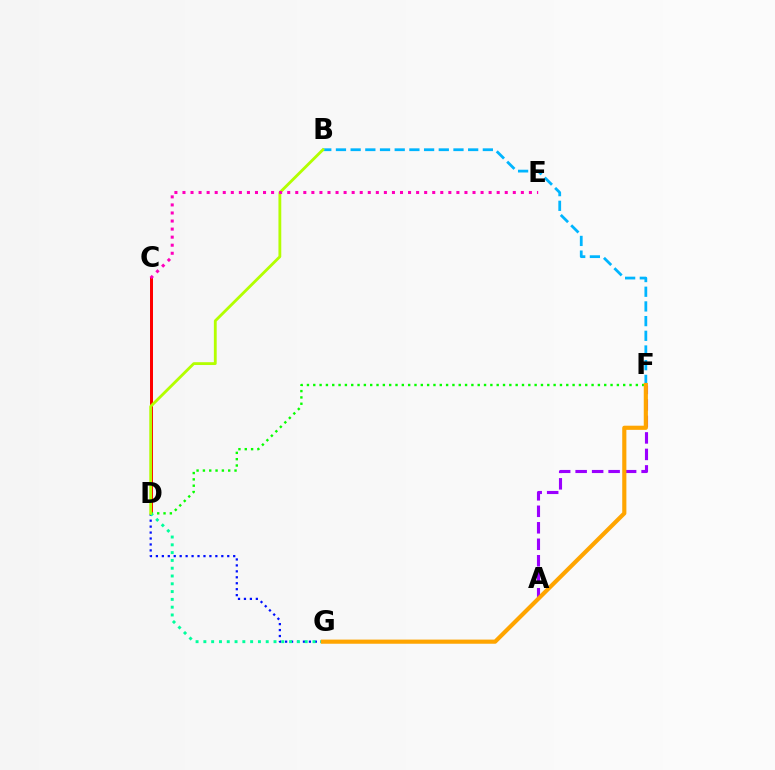{('C', 'D'): [{'color': '#ff0000', 'line_style': 'solid', 'thickness': 2.16}], ('A', 'F'): [{'color': '#9b00ff', 'line_style': 'dashed', 'thickness': 2.24}], ('D', 'F'): [{'color': '#08ff00', 'line_style': 'dotted', 'thickness': 1.72}], ('B', 'F'): [{'color': '#00b5ff', 'line_style': 'dashed', 'thickness': 2.0}], ('D', 'G'): [{'color': '#0010ff', 'line_style': 'dotted', 'thickness': 1.62}, {'color': '#00ff9d', 'line_style': 'dotted', 'thickness': 2.12}], ('F', 'G'): [{'color': '#ffa500', 'line_style': 'solid', 'thickness': 2.99}], ('B', 'D'): [{'color': '#b3ff00', 'line_style': 'solid', 'thickness': 2.04}], ('C', 'E'): [{'color': '#ff00bd', 'line_style': 'dotted', 'thickness': 2.19}]}